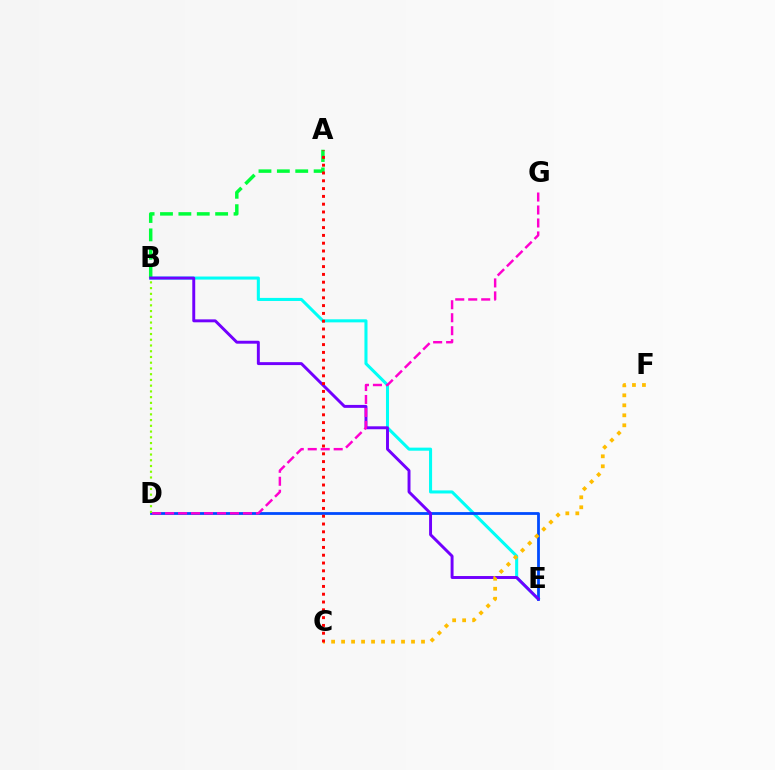{('B', 'E'): [{'color': '#00fff6', 'line_style': 'solid', 'thickness': 2.2}, {'color': '#7200ff', 'line_style': 'solid', 'thickness': 2.11}], ('D', 'E'): [{'color': '#004bff', 'line_style': 'solid', 'thickness': 2.01}], ('B', 'D'): [{'color': '#84ff00', 'line_style': 'dotted', 'thickness': 1.56}], ('A', 'B'): [{'color': '#00ff39', 'line_style': 'dashed', 'thickness': 2.5}], ('C', 'F'): [{'color': '#ffbd00', 'line_style': 'dotted', 'thickness': 2.71}], ('A', 'C'): [{'color': '#ff0000', 'line_style': 'dotted', 'thickness': 2.12}], ('D', 'G'): [{'color': '#ff00cf', 'line_style': 'dashed', 'thickness': 1.76}]}